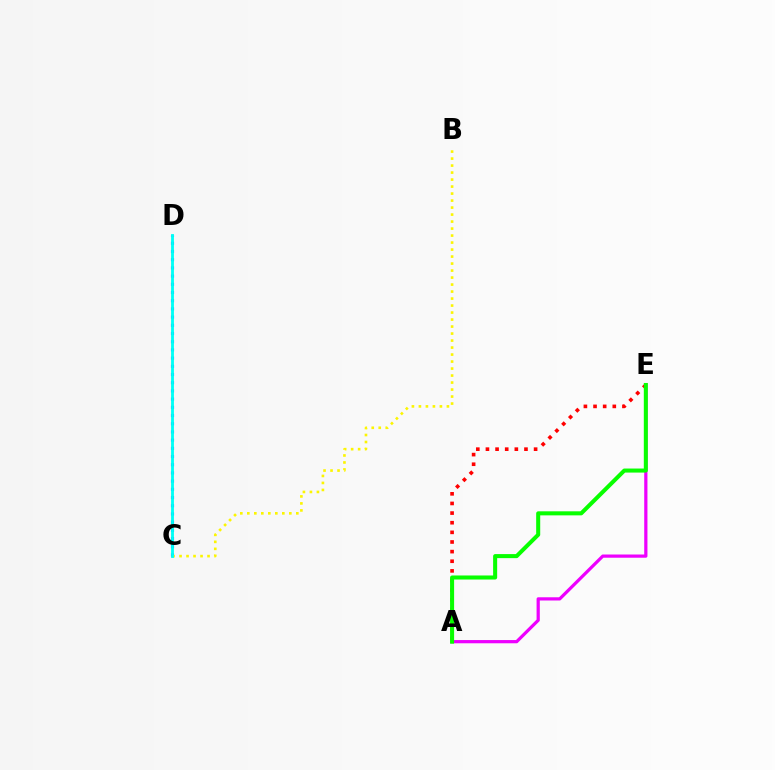{('C', 'D'): [{'color': '#0010ff', 'line_style': 'dotted', 'thickness': 2.23}, {'color': '#00fff6', 'line_style': 'solid', 'thickness': 2.05}], ('A', 'E'): [{'color': '#ff0000', 'line_style': 'dotted', 'thickness': 2.62}, {'color': '#ee00ff', 'line_style': 'solid', 'thickness': 2.32}, {'color': '#08ff00', 'line_style': 'solid', 'thickness': 2.91}], ('B', 'C'): [{'color': '#fcf500', 'line_style': 'dotted', 'thickness': 1.9}]}